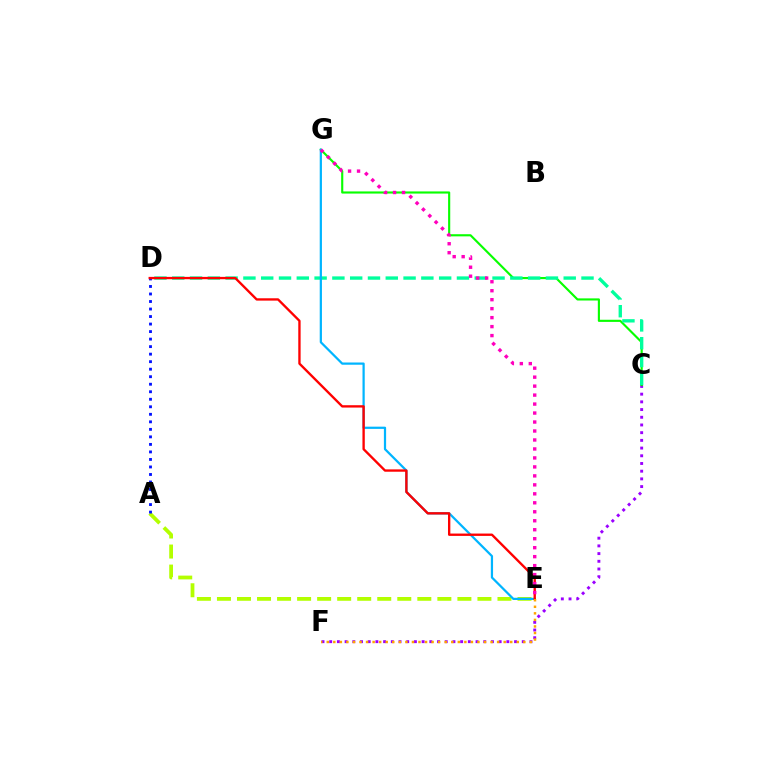{('C', 'F'): [{'color': '#9b00ff', 'line_style': 'dotted', 'thickness': 2.09}], ('C', 'G'): [{'color': '#08ff00', 'line_style': 'solid', 'thickness': 1.54}], ('A', 'E'): [{'color': '#b3ff00', 'line_style': 'dashed', 'thickness': 2.72}], ('C', 'D'): [{'color': '#00ff9d', 'line_style': 'dashed', 'thickness': 2.42}], ('A', 'D'): [{'color': '#0010ff', 'line_style': 'dotted', 'thickness': 2.04}], ('E', 'G'): [{'color': '#00b5ff', 'line_style': 'solid', 'thickness': 1.6}, {'color': '#ff00bd', 'line_style': 'dotted', 'thickness': 2.44}], ('D', 'E'): [{'color': '#ff0000', 'line_style': 'solid', 'thickness': 1.69}], ('E', 'F'): [{'color': '#ffa500', 'line_style': 'dotted', 'thickness': 1.78}]}